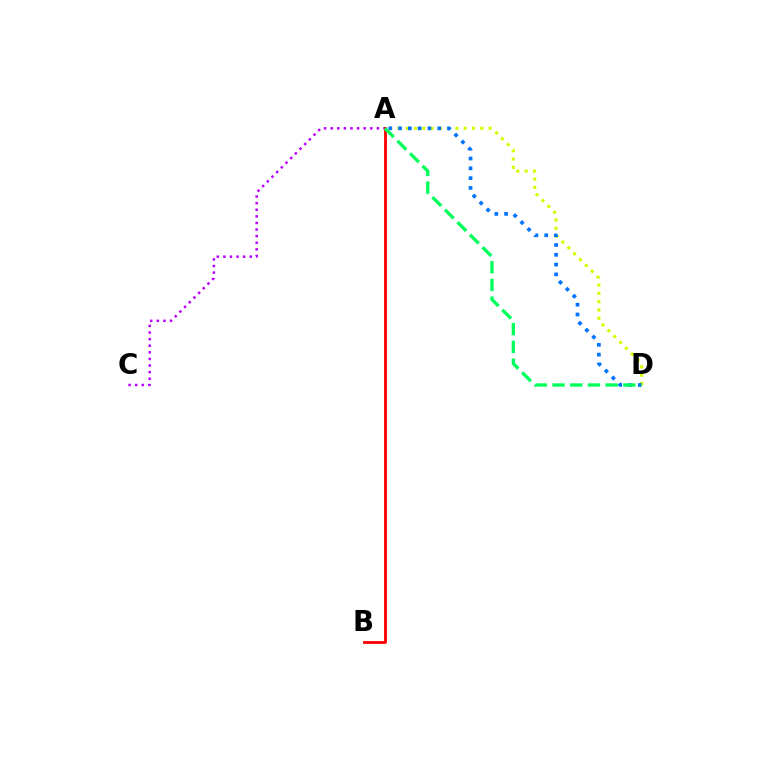{('A', 'C'): [{'color': '#b900ff', 'line_style': 'dotted', 'thickness': 1.79}], ('A', 'B'): [{'color': '#ff0000', 'line_style': 'solid', 'thickness': 2.02}], ('A', 'D'): [{'color': '#d1ff00', 'line_style': 'dotted', 'thickness': 2.25}, {'color': '#0074ff', 'line_style': 'dotted', 'thickness': 2.66}, {'color': '#00ff5c', 'line_style': 'dashed', 'thickness': 2.4}]}